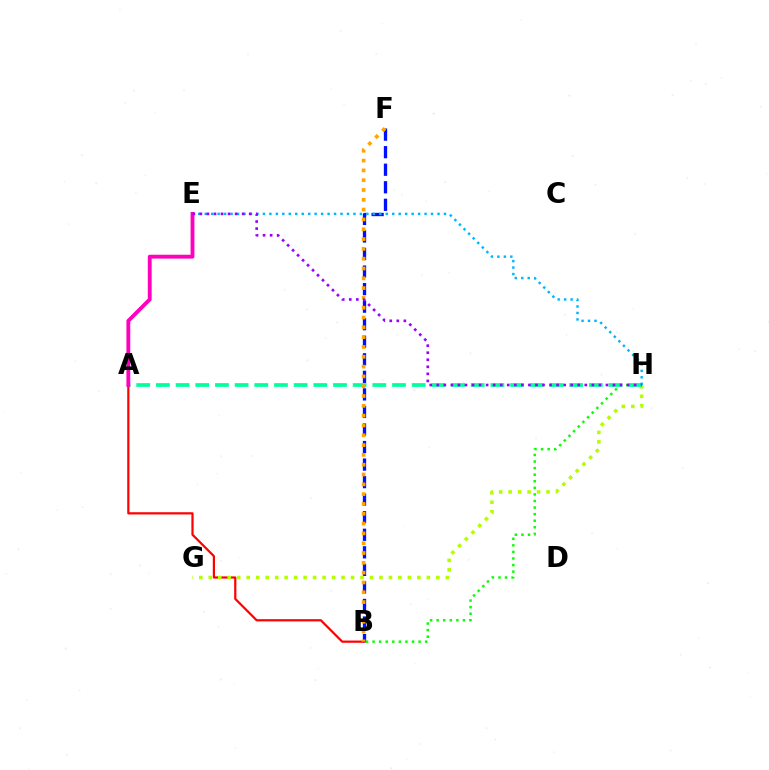{('B', 'F'): [{'color': '#0010ff', 'line_style': 'dashed', 'thickness': 2.38}, {'color': '#ffa500', 'line_style': 'dotted', 'thickness': 2.67}], ('B', 'H'): [{'color': '#08ff00', 'line_style': 'dotted', 'thickness': 1.79}], ('A', 'B'): [{'color': '#ff0000', 'line_style': 'solid', 'thickness': 1.59}], ('G', 'H'): [{'color': '#b3ff00', 'line_style': 'dotted', 'thickness': 2.58}], ('A', 'H'): [{'color': '#00ff9d', 'line_style': 'dashed', 'thickness': 2.67}], ('E', 'H'): [{'color': '#00b5ff', 'line_style': 'dotted', 'thickness': 1.76}, {'color': '#9b00ff', 'line_style': 'dotted', 'thickness': 1.92}], ('A', 'E'): [{'color': '#ff00bd', 'line_style': 'solid', 'thickness': 2.77}]}